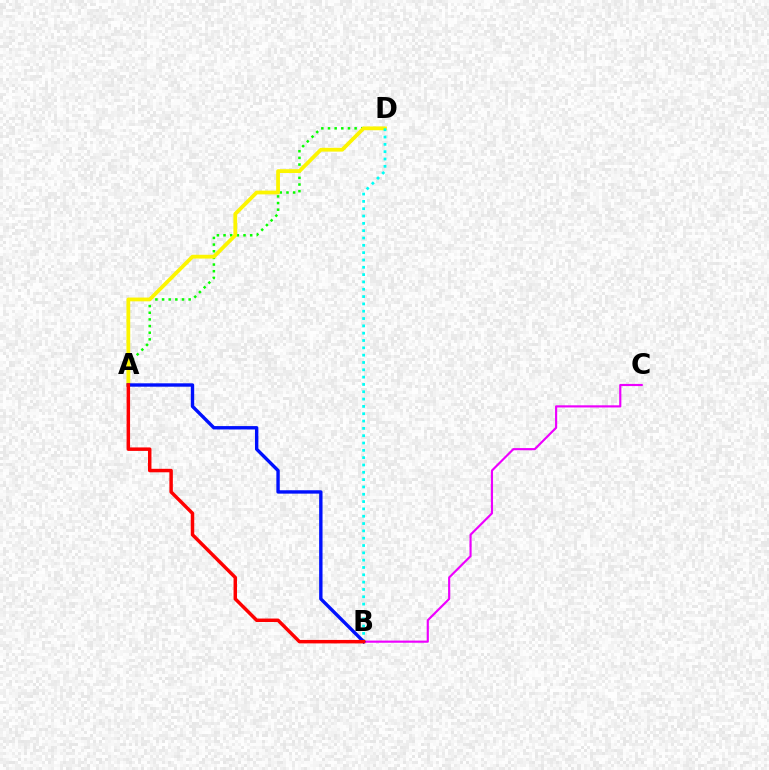{('A', 'D'): [{'color': '#08ff00', 'line_style': 'dotted', 'thickness': 1.81}, {'color': '#fcf500', 'line_style': 'solid', 'thickness': 2.72}], ('B', 'C'): [{'color': '#ee00ff', 'line_style': 'solid', 'thickness': 1.56}], ('B', 'D'): [{'color': '#00fff6', 'line_style': 'dotted', 'thickness': 1.99}], ('A', 'B'): [{'color': '#0010ff', 'line_style': 'solid', 'thickness': 2.43}, {'color': '#ff0000', 'line_style': 'solid', 'thickness': 2.5}]}